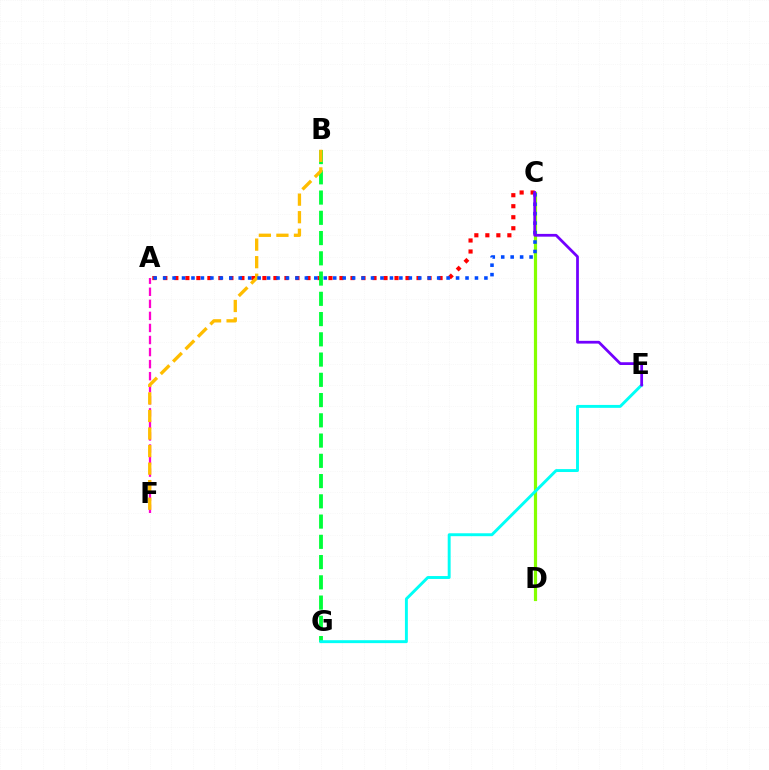{('A', 'F'): [{'color': '#ff00cf', 'line_style': 'dashed', 'thickness': 1.64}], ('A', 'C'): [{'color': '#ff0000', 'line_style': 'dotted', 'thickness': 2.99}, {'color': '#004bff', 'line_style': 'dotted', 'thickness': 2.57}], ('B', 'G'): [{'color': '#00ff39', 'line_style': 'dashed', 'thickness': 2.75}], ('B', 'F'): [{'color': '#ffbd00', 'line_style': 'dashed', 'thickness': 2.38}], ('C', 'D'): [{'color': '#84ff00', 'line_style': 'solid', 'thickness': 2.29}], ('E', 'G'): [{'color': '#00fff6', 'line_style': 'solid', 'thickness': 2.1}], ('C', 'E'): [{'color': '#7200ff', 'line_style': 'solid', 'thickness': 1.99}]}